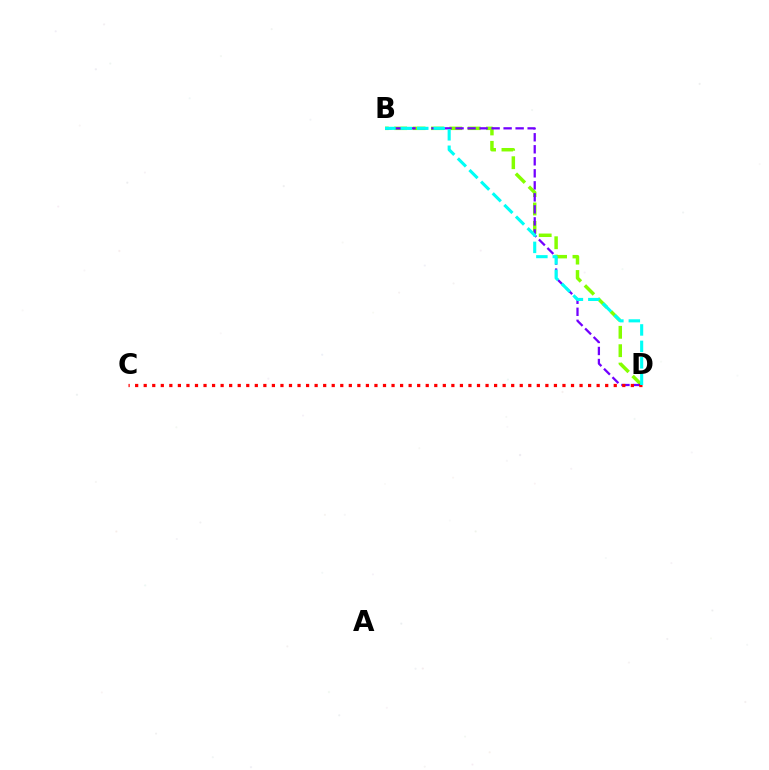{('B', 'D'): [{'color': '#84ff00', 'line_style': 'dashed', 'thickness': 2.5}, {'color': '#7200ff', 'line_style': 'dashed', 'thickness': 1.63}, {'color': '#00fff6', 'line_style': 'dashed', 'thickness': 2.23}], ('C', 'D'): [{'color': '#ff0000', 'line_style': 'dotted', 'thickness': 2.32}]}